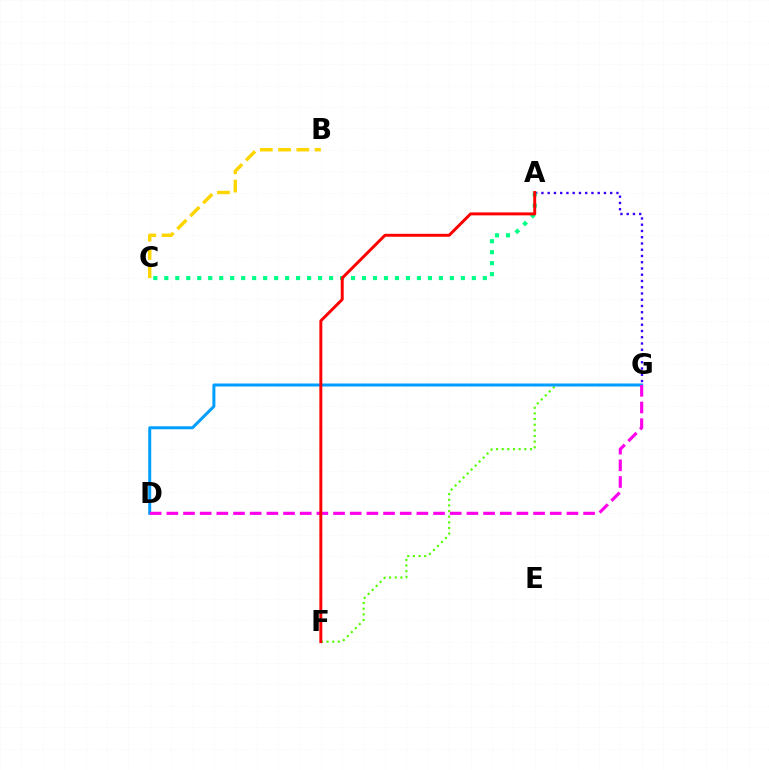{('B', 'C'): [{'color': '#ffd500', 'line_style': 'dashed', 'thickness': 2.48}], ('F', 'G'): [{'color': '#4fff00', 'line_style': 'dotted', 'thickness': 1.53}], ('D', 'G'): [{'color': '#009eff', 'line_style': 'solid', 'thickness': 2.15}, {'color': '#ff00ed', 'line_style': 'dashed', 'thickness': 2.26}], ('A', 'G'): [{'color': '#3700ff', 'line_style': 'dotted', 'thickness': 1.7}], ('A', 'C'): [{'color': '#00ff86', 'line_style': 'dotted', 'thickness': 2.98}], ('A', 'F'): [{'color': '#ff0000', 'line_style': 'solid', 'thickness': 2.12}]}